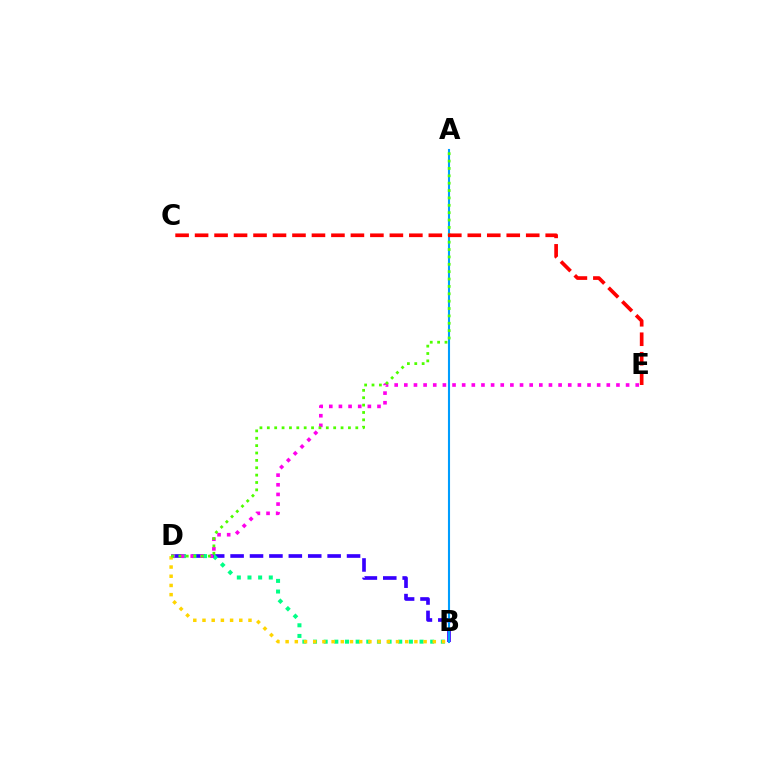{('B', 'D'): [{'color': '#3700ff', 'line_style': 'dashed', 'thickness': 2.64}, {'color': '#00ff86', 'line_style': 'dotted', 'thickness': 2.89}, {'color': '#ffd500', 'line_style': 'dotted', 'thickness': 2.5}], ('D', 'E'): [{'color': '#ff00ed', 'line_style': 'dotted', 'thickness': 2.62}], ('A', 'B'): [{'color': '#009eff', 'line_style': 'solid', 'thickness': 1.51}], ('A', 'D'): [{'color': '#4fff00', 'line_style': 'dotted', 'thickness': 2.0}], ('C', 'E'): [{'color': '#ff0000', 'line_style': 'dashed', 'thickness': 2.65}]}